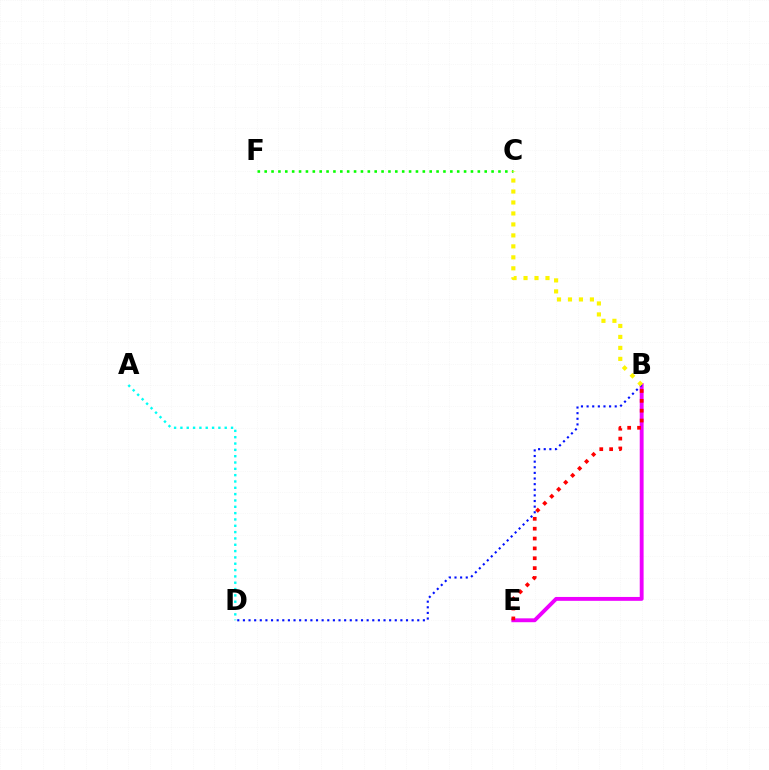{('A', 'D'): [{'color': '#00fff6', 'line_style': 'dotted', 'thickness': 1.72}], ('B', 'E'): [{'color': '#ee00ff', 'line_style': 'solid', 'thickness': 2.79}, {'color': '#ff0000', 'line_style': 'dotted', 'thickness': 2.68}], ('C', 'F'): [{'color': '#08ff00', 'line_style': 'dotted', 'thickness': 1.87}], ('B', 'D'): [{'color': '#0010ff', 'line_style': 'dotted', 'thickness': 1.53}], ('B', 'C'): [{'color': '#fcf500', 'line_style': 'dotted', 'thickness': 2.98}]}